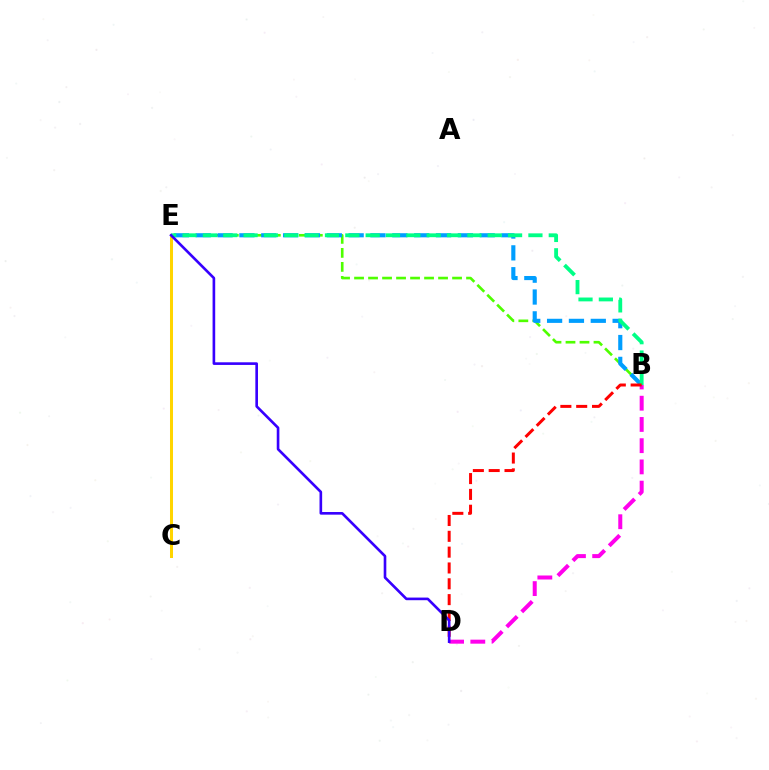{('B', 'E'): [{'color': '#4fff00', 'line_style': 'dashed', 'thickness': 1.9}, {'color': '#009eff', 'line_style': 'dashed', 'thickness': 2.97}, {'color': '#00ff86', 'line_style': 'dashed', 'thickness': 2.76}], ('B', 'D'): [{'color': '#ff00ed', 'line_style': 'dashed', 'thickness': 2.88}, {'color': '#ff0000', 'line_style': 'dashed', 'thickness': 2.15}], ('C', 'E'): [{'color': '#ffd500', 'line_style': 'solid', 'thickness': 2.17}], ('D', 'E'): [{'color': '#3700ff', 'line_style': 'solid', 'thickness': 1.9}]}